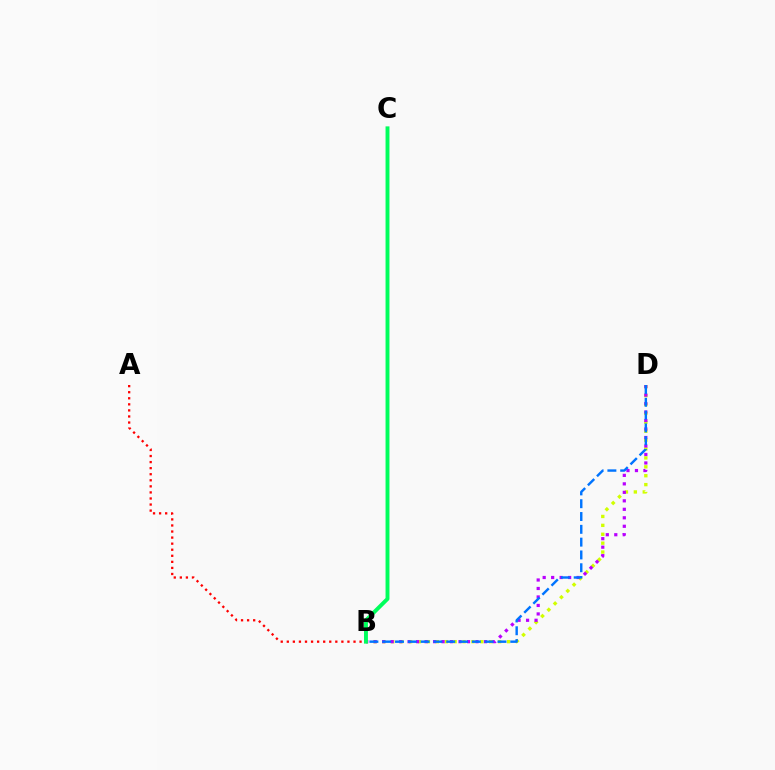{('A', 'B'): [{'color': '#ff0000', 'line_style': 'dotted', 'thickness': 1.65}], ('B', 'D'): [{'color': '#d1ff00', 'line_style': 'dotted', 'thickness': 2.42}, {'color': '#b900ff', 'line_style': 'dotted', 'thickness': 2.31}, {'color': '#0074ff', 'line_style': 'dashed', 'thickness': 1.74}], ('B', 'C'): [{'color': '#00ff5c', 'line_style': 'solid', 'thickness': 2.81}]}